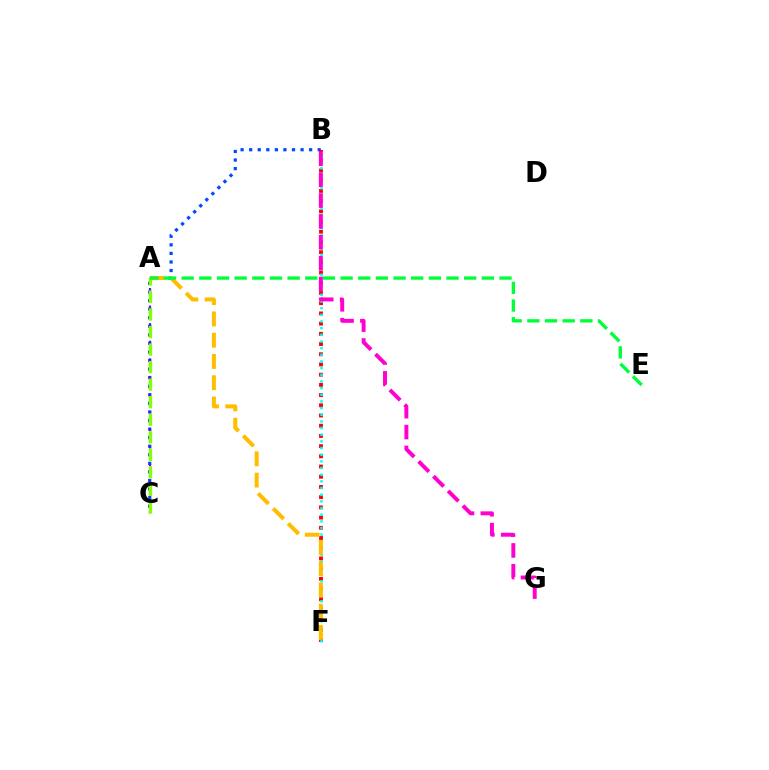{('B', 'C'): [{'color': '#004bff', 'line_style': 'dotted', 'thickness': 2.33}], ('A', 'C'): [{'color': '#7200ff', 'line_style': 'dotted', 'thickness': 1.59}, {'color': '#84ff00', 'line_style': 'dashed', 'thickness': 2.38}], ('B', 'F'): [{'color': '#ff0000', 'line_style': 'dotted', 'thickness': 2.77}, {'color': '#00fff6', 'line_style': 'dotted', 'thickness': 1.81}], ('A', 'F'): [{'color': '#ffbd00', 'line_style': 'dashed', 'thickness': 2.89}], ('A', 'E'): [{'color': '#00ff39', 'line_style': 'dashed', 'thickness': 2.4}], ('B', 'G'): [{'color': '#ff00cf', 'line_style': 'dashed', 'thickness': 2.83}]}